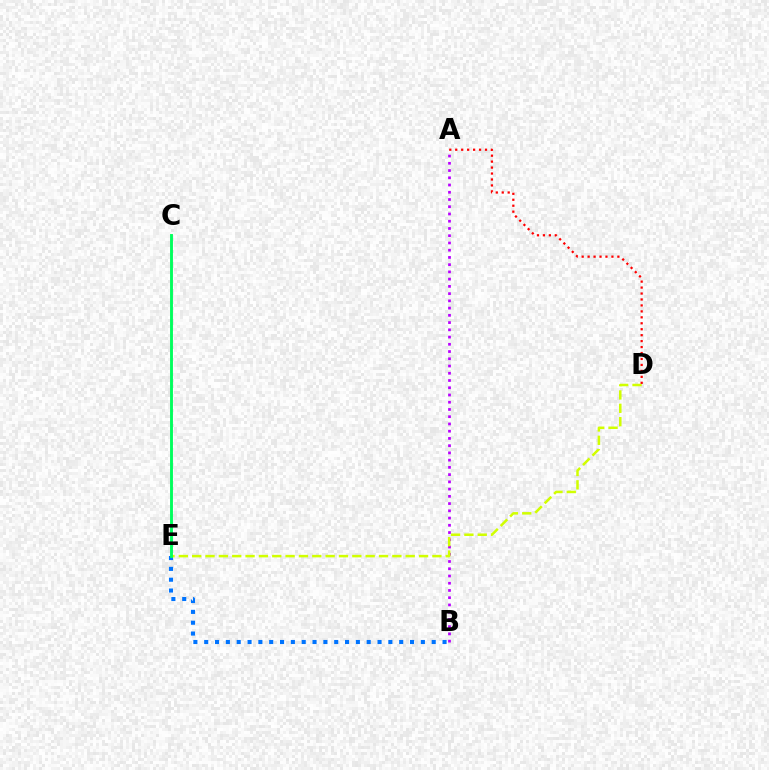{('B', 'E'): [{'color': '#0074ff', 'line_style': 'dotted', 'thickness': 2.94}], ('A', 'B'): [{'color': '#b900ff', 'line_style': 'dotted', 'thickness': 1.97}], ('D', 'E'): [{'color': '#d1ff00', 'line_style': 'dashed', 'thickness': 1.81}], ('A', 'D'): [{'color': '#ff0000', 'line_style': 'dotted', 'thickness': 1.62}], ('C', 'E'): [{'color': '#00ff5c', 'line_style': 'solid', 'thickness': 2.08}]}